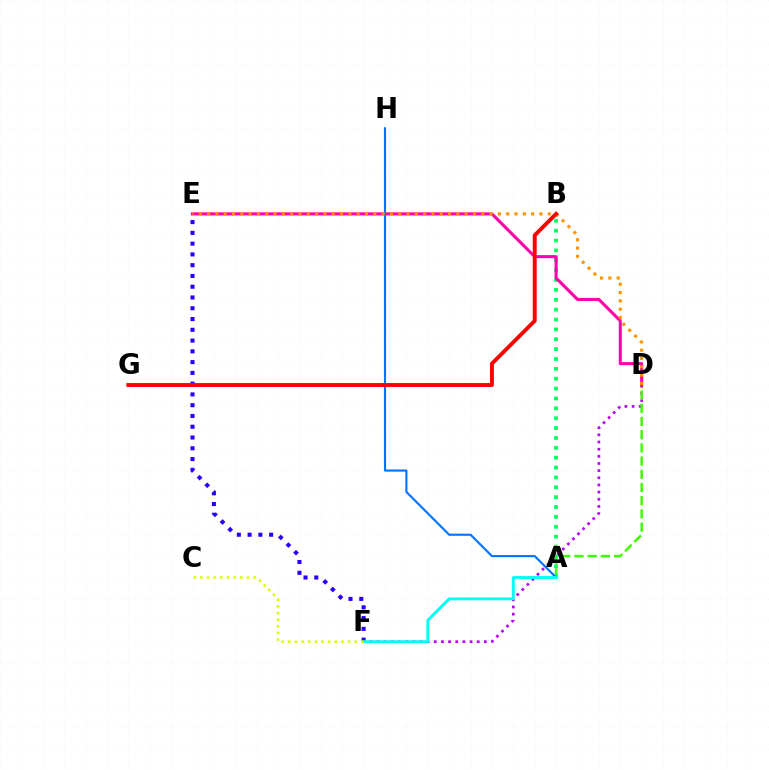{('D', 'F'): [{'color': '#b900ff', 'line_style': 'dotted', 'thickness': 1.94}], ('A', 'D'): [{'color': '#3dff00', 'line_style': 'dashed', 'thickness': 1.79}], ('A', 'B'): [{'color': '#00ff5c', 'line_style': 'dotted', 'thickness': 2.68}], ('D', 'E'): [{'color': '#ff00ac', 'line_style': 'solid', 'thickness': 2.21}, {'color': '#ff9400', 'line_style': 'dotted', 'thickness': 2.26}], ('A', 'H'): [{'color': '#0074ff', 'line_style': 'solid', 'thickness': 1.53}], ('E', 'F'): [{'color': '#2500ff', 'line_style': 'dotted', 'thickness': 2.93}], ('A', 'F'): [{'color': '#00fff6', 'line_style': 'solid', 'thickness': 2.05}], ('C', 'F'): [{'color': '#d1ff00', 'line_style': 'dotted', 'thickness': 1.8}], ('B', 'G'): [{'color': '#ff0000', 'line_style': 'solid', 'thickness': 2.81}]}